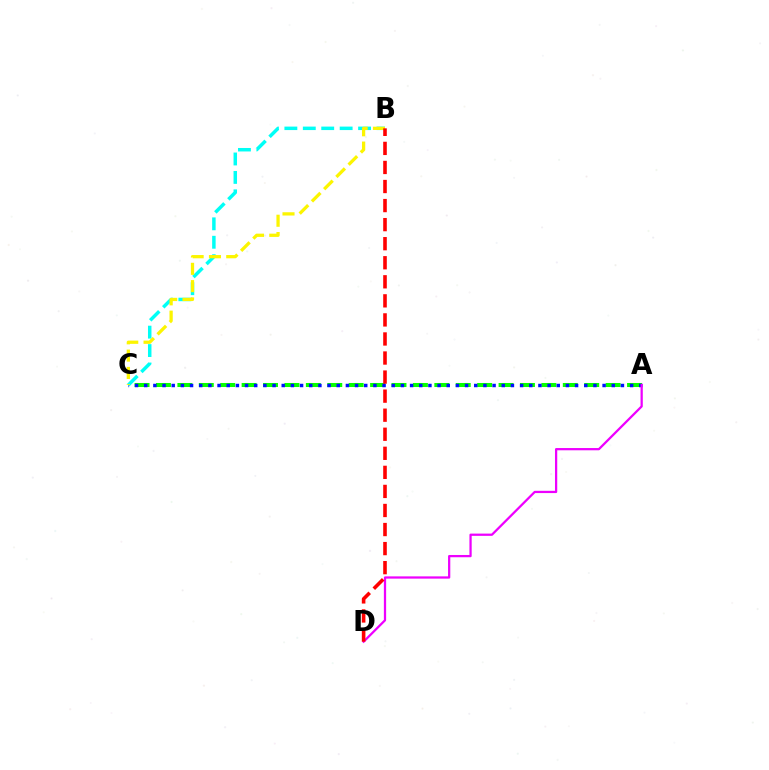{('A', 'C'): [{'color': '#08ff00', 'line_style': 'dashed', 'thickness': 2.91}, {'color': '#0010ff', 'line_style': 'dotted', 'thickness': 2.49}], ('A', 'D'): [{'color': '#ee00ff', 'line_style': 'solid', 'thickness': 1.62}], ('B', 'C'): [{'color': '#00fff6', 'line_style': 'dashed', 'thickness': 2.5}, {'color': '#fcf500', 'line_style': 'dashed', 'thickness': 2.35}], ('B', 'D'): [{'color': '#ff0000', 'line_style': 'dashed', 'thickness': 2.59}]}